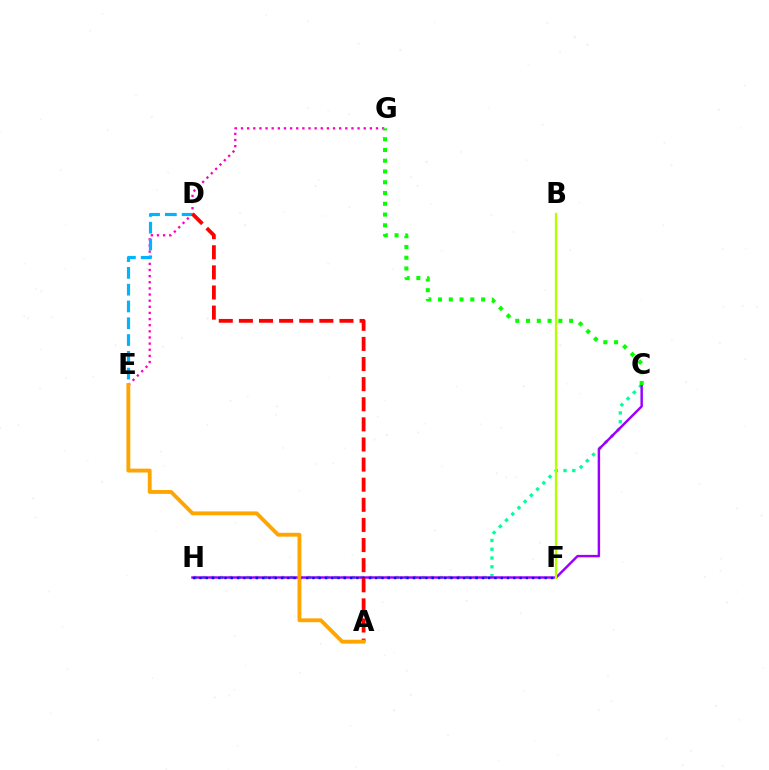{('C', 'H'): [{'color': '#00ff9d', 'line_style': 'dotted', 'thickness': 2.39}, {'color': '#9b00ff', 'line_style': 'solid', 'thickness': 1.76}], ('E', 'G'): [{'color': '#ff00bd', 'line_style': 'dotted', 'thickness': 1.67}], ('C', 'G'): [{'color': '#08ff00', 'line_style': 'dotted', 'thickness': 2.92}], ('D', 'E'): [{'color': '#00b5ff', 'line_style': 'dashed', 'thickness': 2.28}], ('F', 'H'): [{'color': '#0010ff', 'line_style': 'dotted', 'thickness': 1.71}], ('A', 'D'): [{'color': '#ff0000', 'line_style': 'dashed', 'thickness': 2.73}], ('A', 'E'): [{'color': '#ffa500', 'line_style': 'solid', 'thickness': 2.77}], ('B', 'F'): [{'color': '#b3ff00', 'line_style': 'solid', 'thickness': 1.67}]}